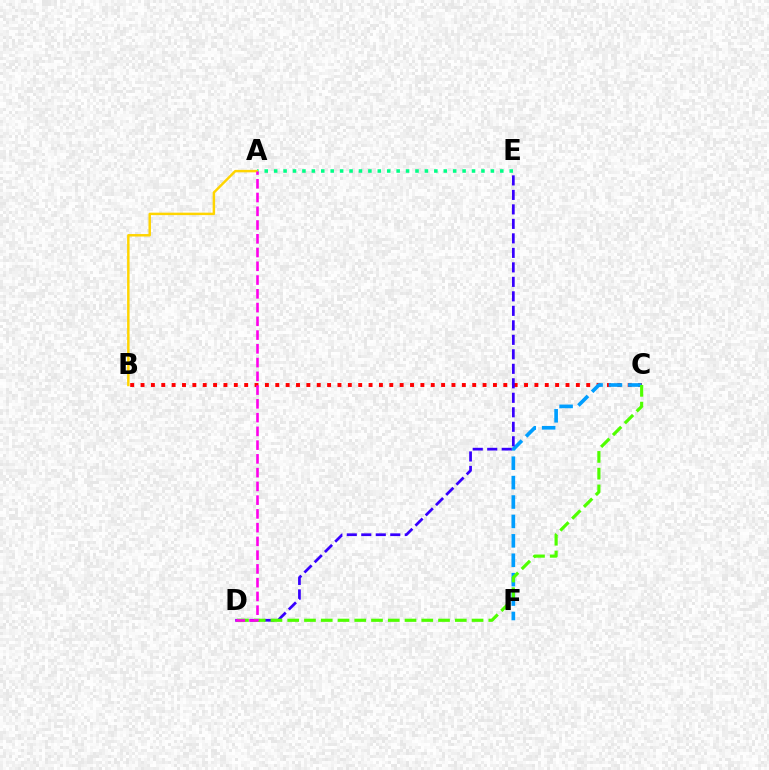{('B', 'C'): [{'color': '#ff0000', 'line_style': 'dotted', 'thickness': 2.82}], ('C', 'F'): [{'color': '#009eff', 'line_style': 'dashed', 'thickness': 2.64}], ('D', 'E'): [{'color': '#3700ff', 'line_style': 'dashed', 'thickness': 1.97}], ('A', 'E'): [{'color': '#00ff86', 'line_style': 'dotted', 'thickness': 2.56}], ('A', 'B'): [{'color': '#ffd500', 'line_style': 'solid', 'thickness': 1.77}], ('C', 'D'): [{'color': '#4fff00', 'line_style': 'dashed', 'thickness': 2.28}], ('A', 'D'): [{'color': '#ff00ed', 'line_style': 'dashed', 'thickness': 1.87}]}